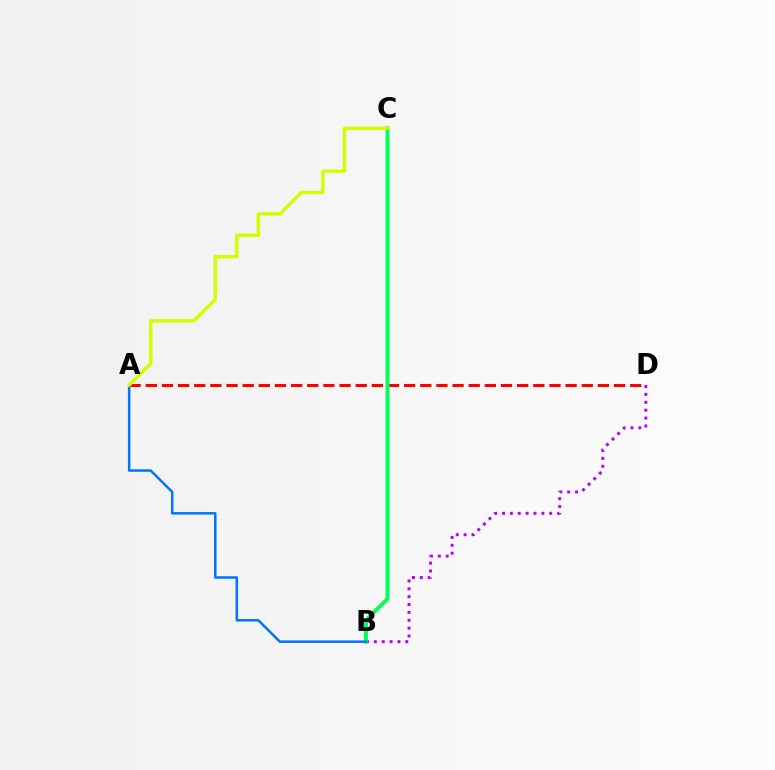{('A', 'D'): [{'color': '#ff0000', 'line_style': 'dashed', 'thickness': 2.19}], ('B', 'D'): [{'color': '#b900ff', 'line_style': 'dotted', 'thickness': 2.14}], ('B', 'C'): [{'color': '#00ff5c', 'line_style': 'solid', 'thickness': 2.82}], ('A', 'B'): [{'color': '#0074ff', 'line_style': 'solid', 'thickness': 1.81}], ('A', 'C'): [{'color': '#d1ff00', 'line_style': 'solid', 'thickness': 2.47}]}